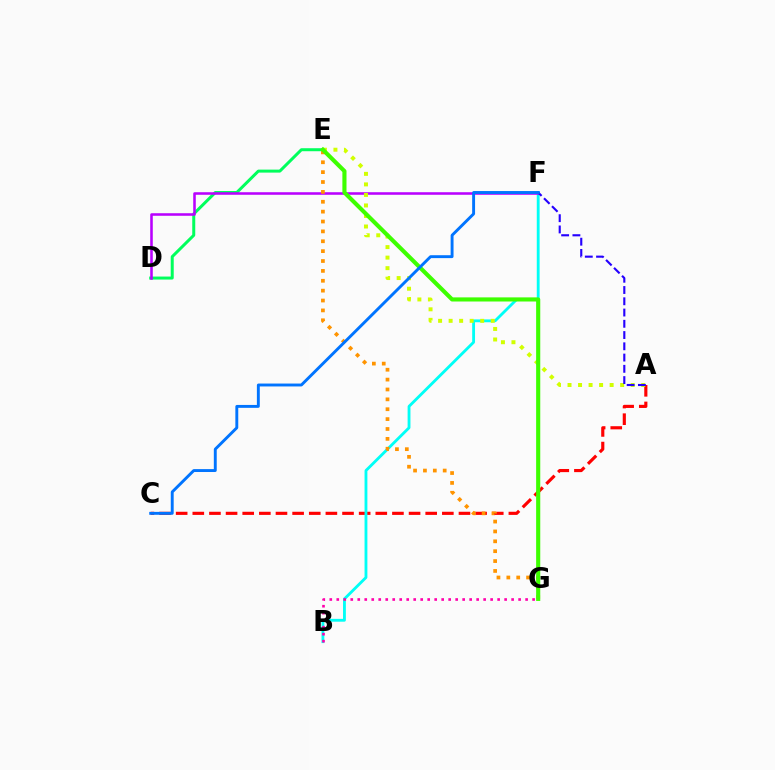{('A', 'C'): [{'color': '#ff0000', 'line_style': 'dashed', 'thickness': 2.26}], ('D', 'E'): [{'color': '#00ff5c', 'line_style': 'solid', 'thickness': 2.16}], ('B', 'F'): [{'color': '#00fff6', 'line_style': 'solid', 'thickness': 2.04}], ('B', 'G'): [{'color': '#ff00ac', 'line_style': 'dotted', 'thickness': 1.9}], ('D', 'F'): [{'color': '#b900ff', 'line_style': 'solid', 'thickness': 1.84}], ('A', 'E'): [{'color': '#d1ff00', 'line_style': 'dotted', 'thickness': 2.86}], ('A', 'F'): [{'color': '#2500ff', 'line_style': 'dashed', 'thickness': 1.53}], ('E', 'G'): [{'color': '#ff9400', 'line_style': 'dotted', 'thickness': 2.68}, {'color': '#3dff00', 'line_style': 'solid', 'thickness': 2.97}], ('C', 'F'): [{'color': '#0074ff', 'line_style': 'solid', 'thickness': 2.09}]}